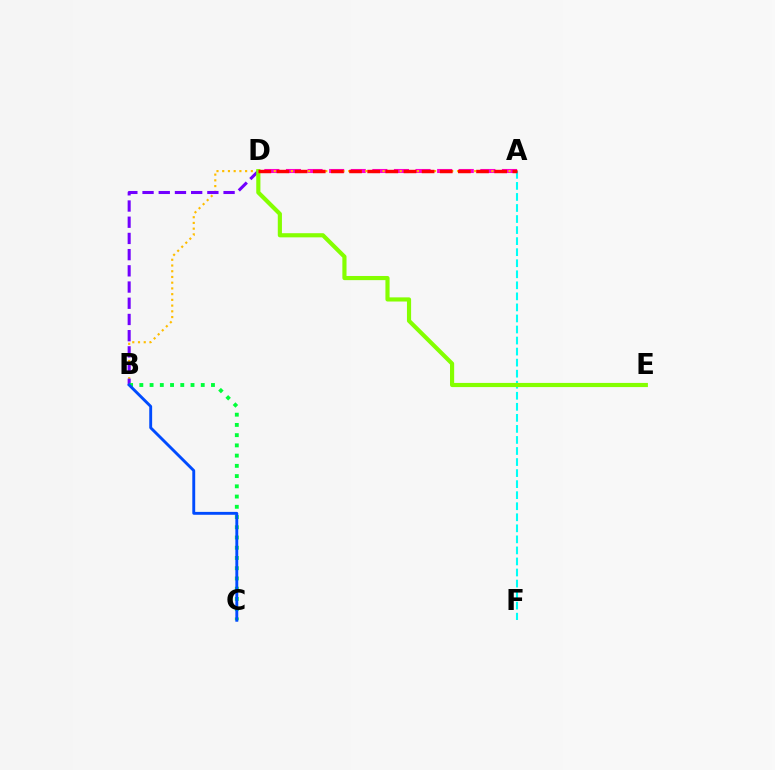{('A', 'D'): [{'color': '#ff00cf', 'line_style': 'dashed', 'thickness': 2.93}, {'color': '#ff0000', 'line_style': 'dashed', 'thickness': 2.46}], ('A', 'B'): [{'color': '#ffbd00', 'line_style': 'dotted', 'thickness': 1.56}], ('B', 'D'): [{'color': '#7200ff', 'line_style': 'dashed', 'thickness': 2.2}], ('A', 'F'): [{'color': '#00fff6', 'line_style': 'dashed', 'thickness': 1.5}], ('B', 'C'): [{'color': '#00ff39', 'line_style': 'dotted', 'thickness': 2.78}, {'color': '#004bff', 'line_style': 'solid', 'thickness': 2.08}], ('D', 'E'): [{'color': '#84ff00', 'line_style': 'solid', 'thickness': 2.99}]}